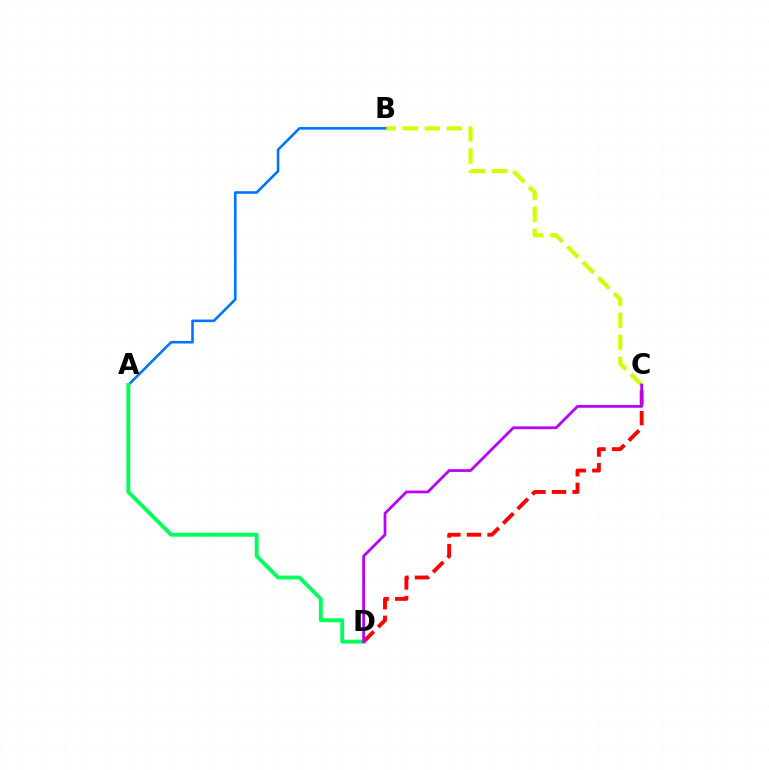{('B', 'C'): [{'color': '#d1ff00', 'line_style': 'dashed', 'thickness': 2.99}], ('A', 'B'): [{'color': '#0074ff', 'line_style': 'solid', 'thickness': 1.86}], ('A', 'D'): [{'color': '#00ff5c', 'line_style': 'solid', 'thickness': 2.79}], ('C', 'D'): [{'color': '#ff0000', 'line_style': 'dashed', 'thickness': 2.79}, {'color': '#b900ff', 'line_style': 'solid', 'thickness': 1.99}]}